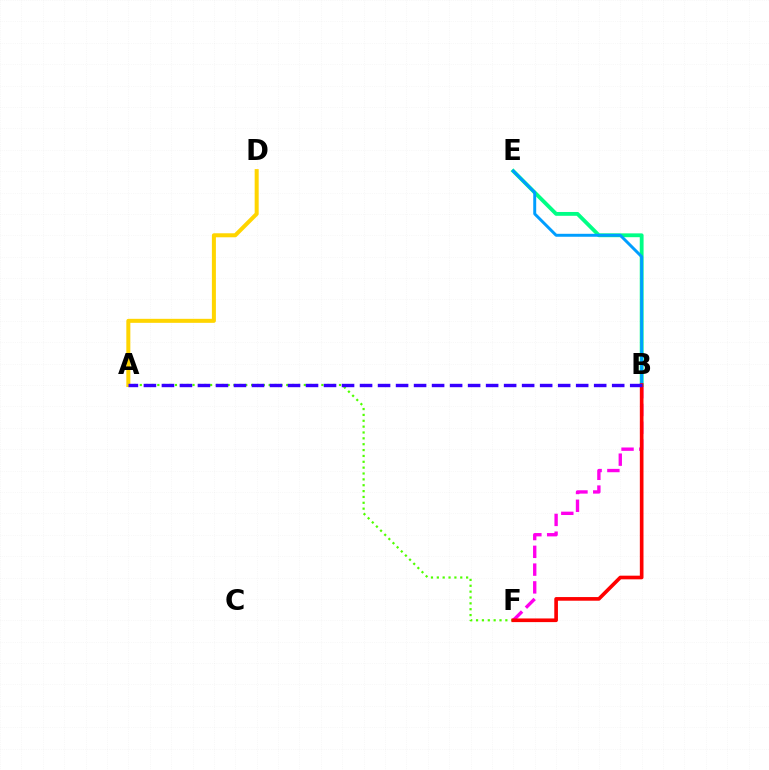{('A', 'F'): [{'color': '#4fff00', 'line_style': 'dotted', 'thickness': 1.59}], ('A', 'D'): [{'color': '#ffd500', 'line_style': 'solid', 'thickness': 2.89}], ('B', 'F'): [{'color': '#ff00ed', 'line_style': 'dashed', 'thickness': 2.41}, {'color': '#ff0000', 'line_style': 'solid', 'thickness': 2.63}], ('B', 'E'): [{'color': '#00ff86', 'line_style': 'solid', 'thickness': 2.76}, {'color': '#009eff', 'line_style': 'solid', 'thickness': 2.13}], ('A', 'B'): [{'color': '#3700ff', 'line_style': 'dashed', 'thickness': 2.45}]}